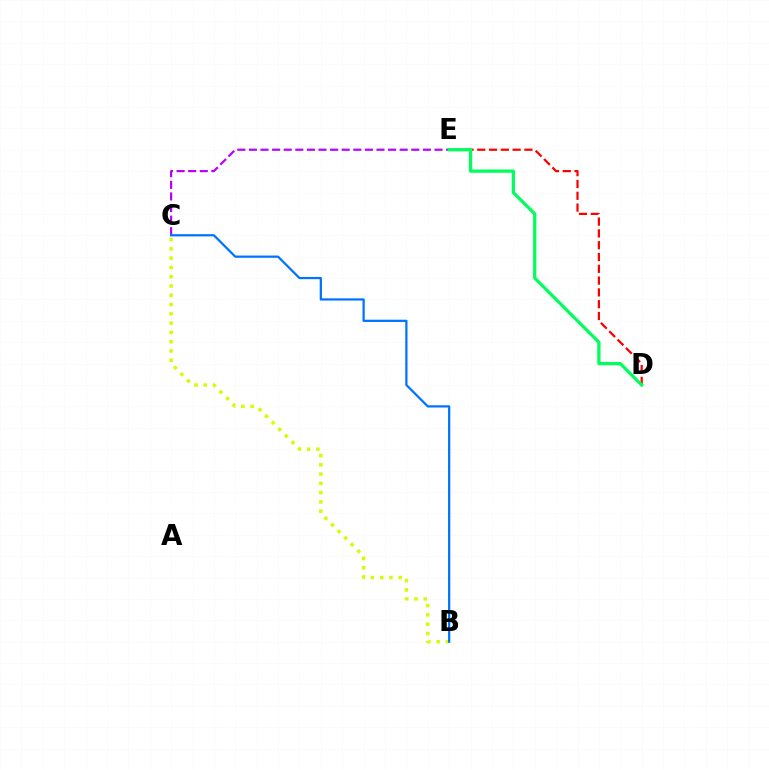{('C', 'E'): [{'color': '#b900ff', 'line_style': 'dashed', 'thickness': 1.58}], ('B', 'C'): [{'color': '#d1ff00', 'line_style': 'dotted', 'thickness': 2.52}, {'color': '#0074ff', 'line_style': 'solid', 'thickness': 1.62}], ('D', 'E'): [{'color': '#ff0000', 'line_style': 'dashed', 'thickness': 1.6}, {'color': '#00ff5c', 'line_style': 'solid', 'thickness': 2.35}]}